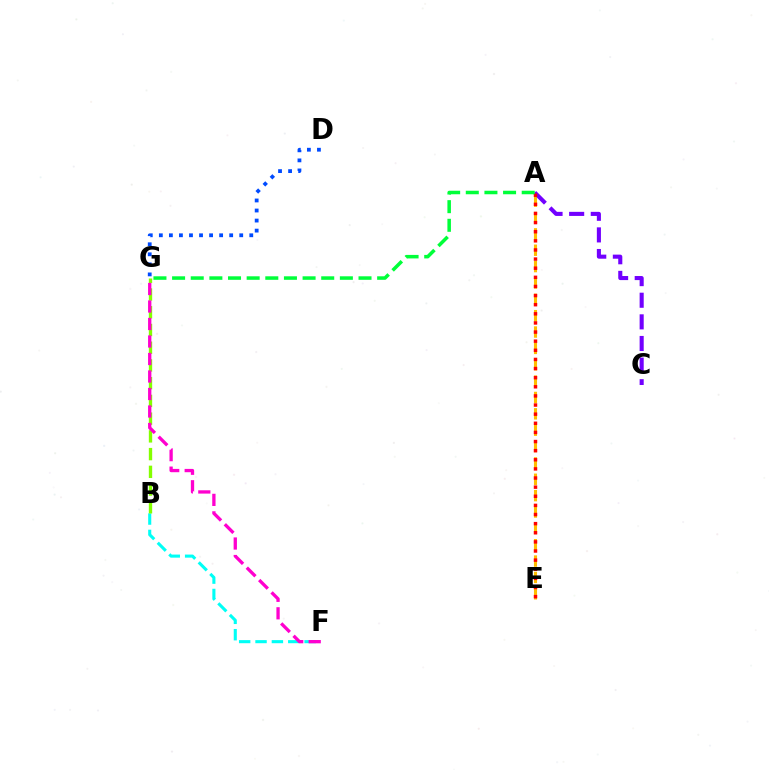{('A', 'E'): [{'color': '#ffbd00', 'line_style': 'dashed', 'thickness': 2.22}, {'color': '#ff0000', 'line_style': 'dotted', 'thickness': 2.48}], ('D', 'G'): [{'color': '#004bff', 'line_style': 'dotted', 'thickness': 2.73}], ('B', 'F'): [{'color': '#00fff6', 'line_style': 'dashed', 'thickness': 2.22}], ('A', 'C'): [{'color': '#7200ff', 'line_style': 'dashed', 'thickness': 2.94}], ('B', 'G'): [{'color': '#84ff00', 'line_style': 'dashed', 'thickness': 2.41}], ('F', 'G'): [{'color': '#ff00cf', 'line_style': 'dashed', 'thickness': 2.38}], ('A', 'G'): [{'color': '#00ff39', 'line_style': 'dashed', 'thickness': 2.53}]}